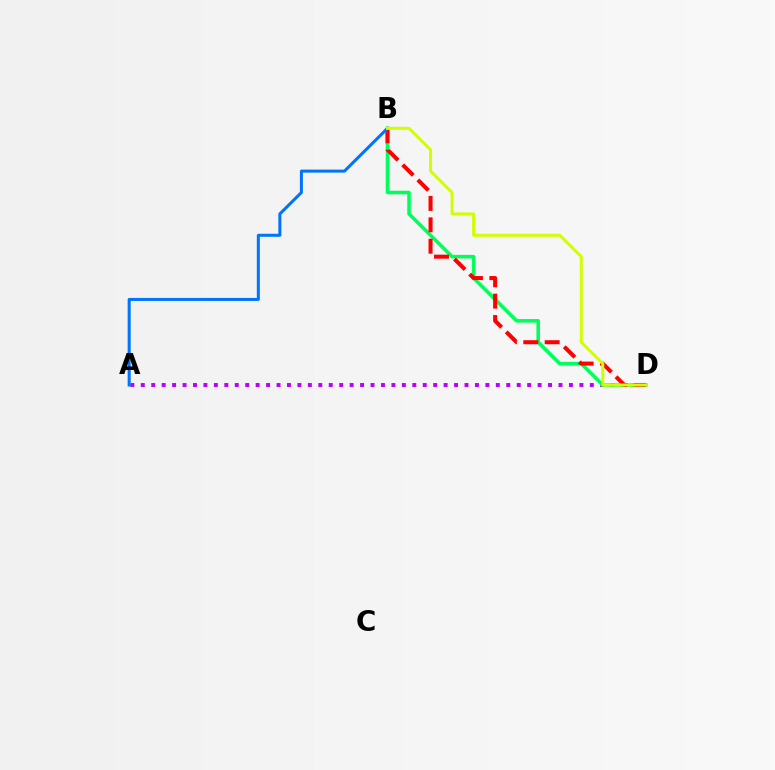{('A', 'D'): [{'color': '#b900ff', 'line_style': 'dotted', 'thickness': 2.84}], ('B', 'D'): [{'color': '#00ff5c', 'line_style': 'solid', 'thickness': 2.56}, {'color': '#ff0000', 'line_style': 'dashed', 'thickness': 2.91}, {'color': '#d1ff00', 'line_style': 'solid', 'thickness': 2.16}], ('A', 'B'): [{'color': '#0074ff', 'line_style': 'solid', 'thickness': 2.18}]}